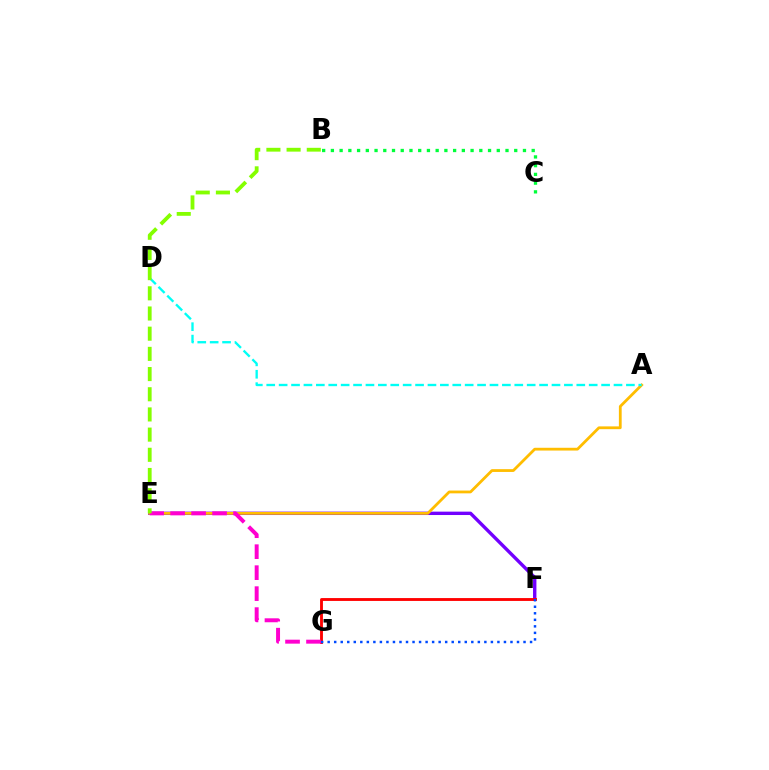{('E', 'F'): [{'color': '#7200ff', 'line_style': 'solid', 'thickness': 2.43}], ('A', 'E'): [{'color': '#ffbd00', 'line_style': 'solid', 'thickness': 2.01}], ('F', 'G'): [{'color': '#ff0000', 'line_style': 'solid', 'thickness': 2.06}, {'color': '#004bff', 'line_style': 'dotted', 'thickness': 1.77}], ('E', 'G'): [{'color': '#ff00cf', 'line_style': 'dashed', 'thickness': 2.85}], ('B', 'C'): [{'color': '#00ff39', 'line_style': 'dotted', 'thickness': 2.37}], ('A', 'D'): [{'color': '#00fff6', 'line_style': 'dashed', 'thickness': 1.68}], ('B', 'E'): [{'color': '#84ff00', 'line_style': 'dashed', 'thickness': 2.74}]}